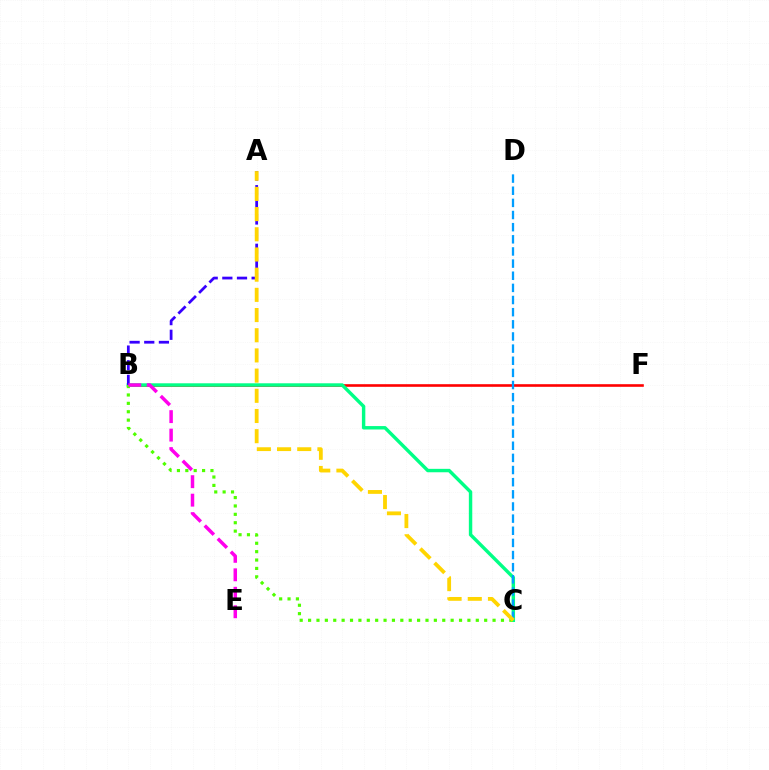{('B', 'F'): [{'color': '#ff0000', 'line_style': 'solid', 'thickness': 1.89}], ('B', 'C'): [{'color': '#00ff86', 'line_style': 'solid', 'thickness': 2.47}, {'color': '#4fff00', 'line_style': 'dotted', 'thickness': 2.28}], ('C', 'D'): [{'color': '#009eff', 'line_style': 'dashed', 'thickness': 1.65}], ('A', 'B'): [{'color': '#3700ff', 'line_style': 'dashed', 'thickness': 1.99}], ('A', 'C'): [{'color': '#ffd500', 'line_style': 'dashed', 'thickness': 2.74}], ('B', 'E'): [{'color': '#ff00ed', 'line_style': 'dashed', 'thickness': 2.51}]}